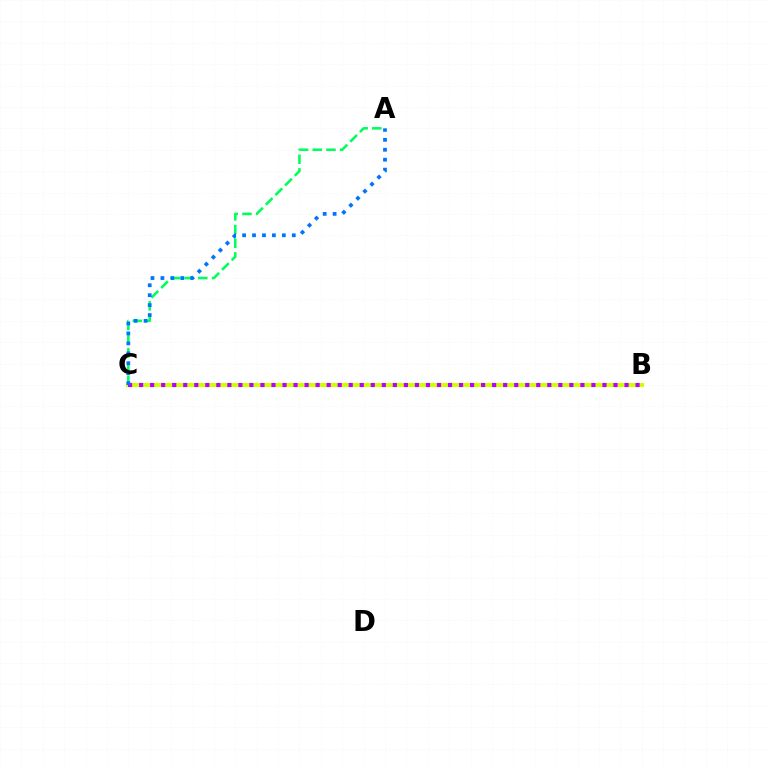{('A', 'C'): [{'color': '#00ff5c', 'line_style': 'dashed', 'thickness': 1.86}, {'color': '#0074ff', 'line_style': 'dotted', 'thickness': 2.7}], ('B', 'C'): [{'color': '#ff0000', 'line_style': 'solid', 'thickness': 1.73}, {'color': '#d1ff00', 'line_style': 'solid', 'thickness': 2.93}, {'color': '#b900ff', 'line_style': 'dotted', 'thickness': 3.0}]}